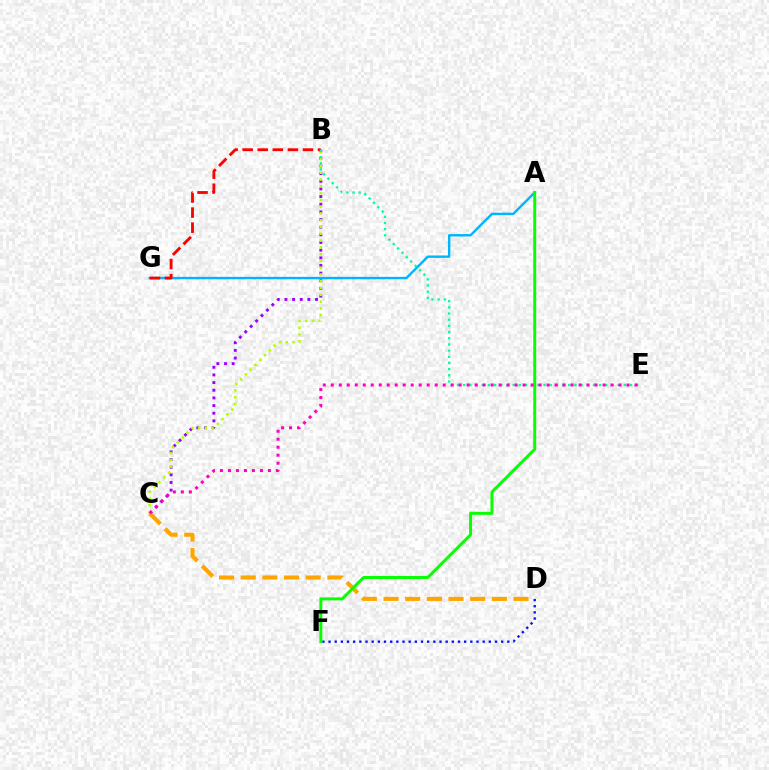{('D', 'F'): [{'color': '#0010ff', 'line_style': 'dotted', 'thickness': 1.68}], ('B', 'C'): [{'color': '#9b00ff', 'line_style': 'dotted', 'thickness': 2.08}, {'color': '#b3ff00', 'line_style': 'dotted', 'thickness': 1.84}], ('A', 'G'): [{'color': '#00b5ff', 'line_style': 'solid', 'thickness': 1.73}], ('B', 'G'): [{'color': '#ff0000', 'line_style': 'dashed', 'thickness': 2.05}], ('C', 'D'): [{'color': '#ffa500', 'line_style': 'dashed', 'thickness': 2.94}], ('A', 'F'): [{'color': '#08ff00', 'line_style': 'solid', 'thickness': 2.13}], ('B', 'E'): [{'color': '#00ff9d', 'line_style': 'dotted', 'thickness': 1.68}], ('C', 'E'): [{'color': '#ff00bd', 'line_style': 'dotted', 'thickness': 2.17}]}